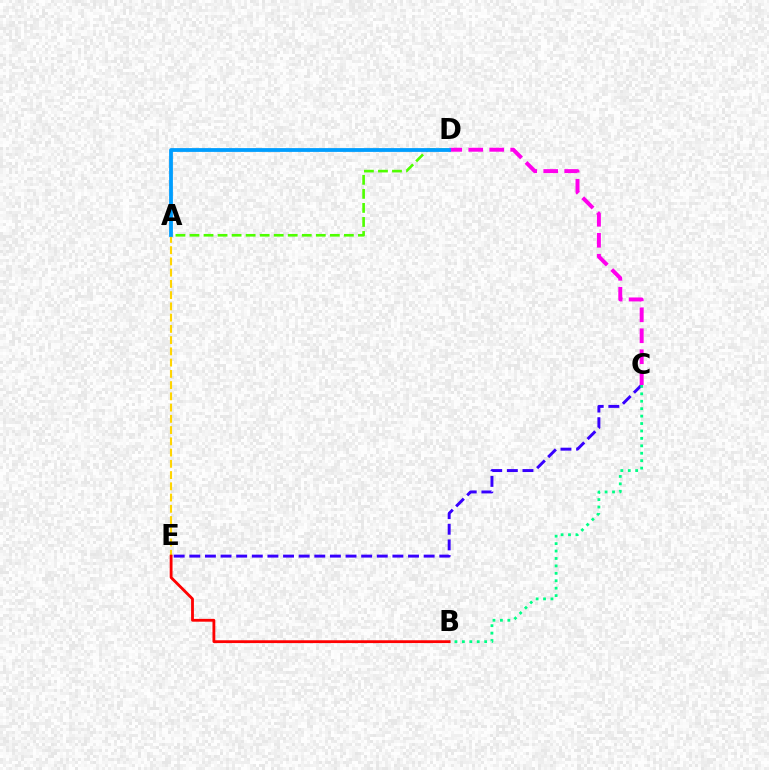{('C', 'E'): [{'color': '#3700ff', 'line_style': 'dashed', 'thickness': 2.12}], ('A', 'D'): [{'color': '#4fff00', 'line_style': 'dashed', 'thickness': 1.91}, {'color': '#009eff', 'line_style': 'solid', 'thickness': 2.73}], ('C', 'D'): [{'color': '#ff00ed', 'line_style': 'dashed', 'thickness': 2.85}], ('B', 'C'): [{'color': '#00ff86', 'line_style': 'dotted', 'thickness': 2.02}], ('A', 'E'): [{'color': '#ffd500', 'line_style': 'dashed', 'thickness': 1.53}], ('B', 'E'): [{'color': '#ff0000', 'line_style': 'solid', 'thickness': 2.03}]}